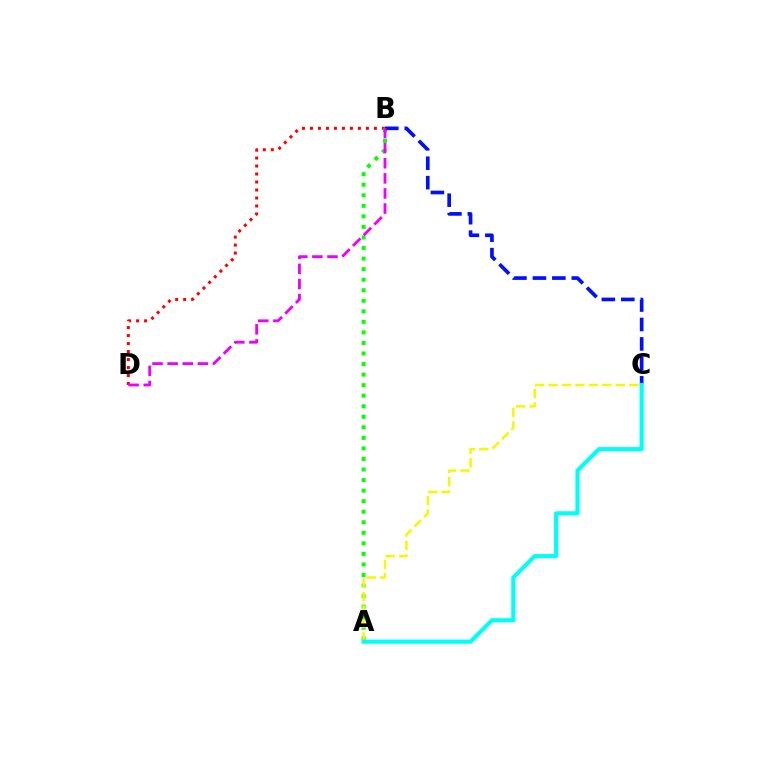{('B', 'D'): [{'color': '#ff0000', 'line_style': 'dotted', 'thickness': 2.17}, {'color': '#ee00ff', 'line_style': 'dashed', 'thickness': 2.05}], ('A', 'B'): [{'color': '#08ff00', 'line_style': 'dotted', 'thickness': 2.87}], ('B', 'C'): [{'color': '#0010ff', 'line_style': 'dashed', 'thickness': 2.64}], ('A', 'C'): [{'color': '#fcf500', 'line_style': 'dashed', 'thickness': 1.82}, {'color': '#00fff6', 'line_style': 'solid', 'thickness': 2.98}]}